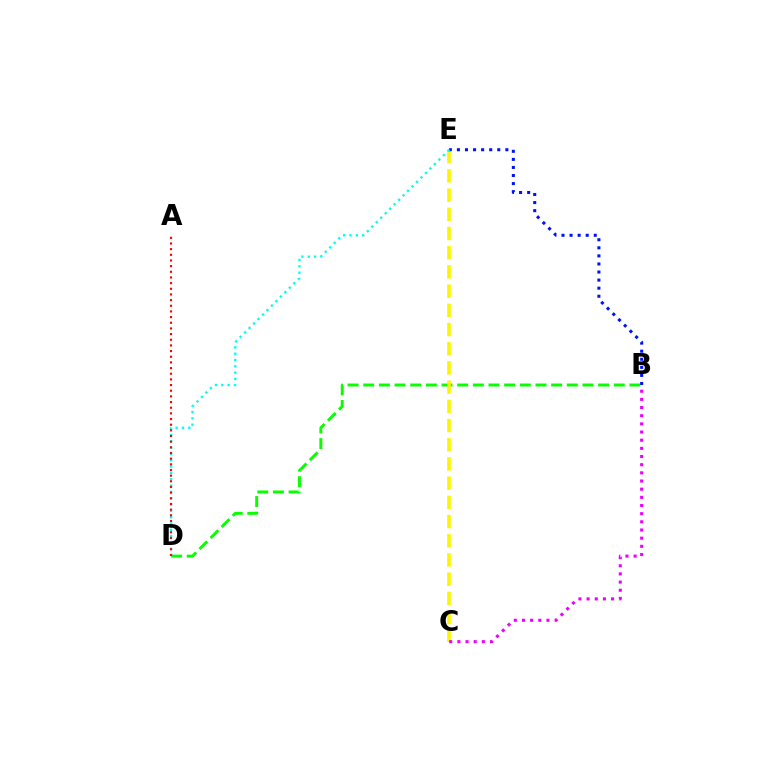{('B', 'D'): [{'color': '#08ff00', 'line_style': 'dashed', 'thickness': 2.13}], ('C', 'E'): [{'color': '#fcf500', 'line_style': 'dashed', 'thickness': 2.61}], ('B', 'E'): [{'color': '#0010ff', 'line_style': 'dotted', 'thickness': 2.19}], ('D', 'E'): [{'color': '#00fff6', 'line_style': 'dotted', 'thickness': 1.72}], ('A', 'D'): [{'color': '#ff0000', 'line_style': 'dotted', 'thickness': 1.54}], ('B', 'C'): [{'color': '#ee00ff', 'line_style': 'dotted', 'thickness': 2.22}]}